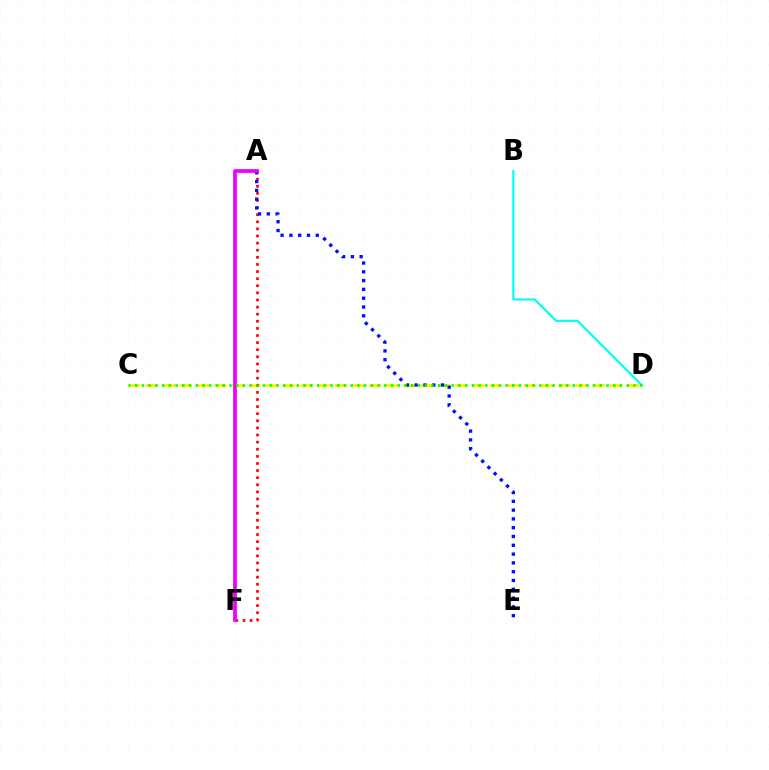{('C', 'D'): [{'color': '#fcf500', 'line_style': 'dashed', 'thickness': 2.34}, {'color': '#08ff00', 'line_style': 'dotted', 'thickness': 1.83}], ('A', 'F'): [{'color': '#ff0000', 'line_style': 'dotted', 'thickness': 1.93}, {'color': '#ee00ff', 'line_style': 'solid', 'thickness': 2.69}], ('A', 'E'): [{'color': '#0010ff', 'line_style': 'dotted', 'thickness': 2.39}], ('B', 'D'): [{'color': '#00fff6', 'line_style': 'solid', 'thickness': 1.56}]}